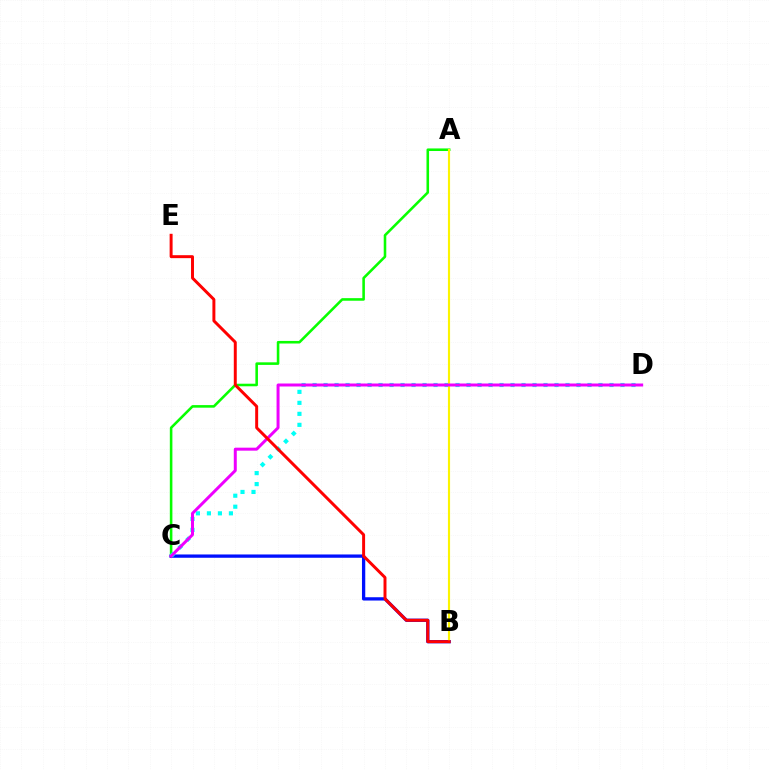{('A', 'C'): [{'color': '#08ff00', 'line_style': 'solid', 'thickness': 1.85}], ('B', 'C'): [{'color': '#0010ff', 'line_style': 'solid', 'thickness': 2.37}], ('C', 'D'): [{'color': '#00fff6', 'line_style': 'dotted', 'thickness': 2.99}, {'color': '#ee00ff', 'line_style': 'solid', 'thickness': 2.15}], ('A', 'B'): [{'color': '#fcf500', 'line_style': 'solid', 'thickness': 1.54}], ('B', 'E'): [{'color': '#ff0000', 'line_style': 'solid', 'thickness': 2.13}]}